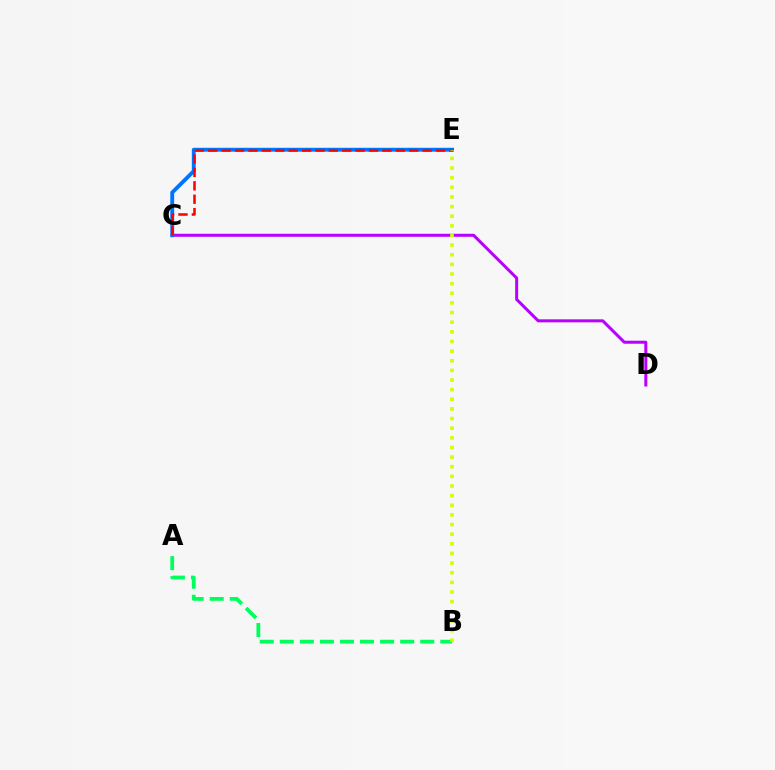{('A', 'B'): [{'color': '#00ff5c', 'line_style': 'dashed', 'thickness': 2.73}], ('C', 'D'): [{'color': '#b900ff', 'line_style': 'solid', 'thickness': 2.17}], ('C', 'E'): [{'color': '#0074ff', 'line_style': 'solid', 'thickness': 2.79}, {'color': '#ff0000', 'line_style': 'dashed', 'thickness': 1.82}], ('B', 'E'): [{'color': '#d1ff00', 'line_style': 'dotted', 'thickness': 2.62}]}